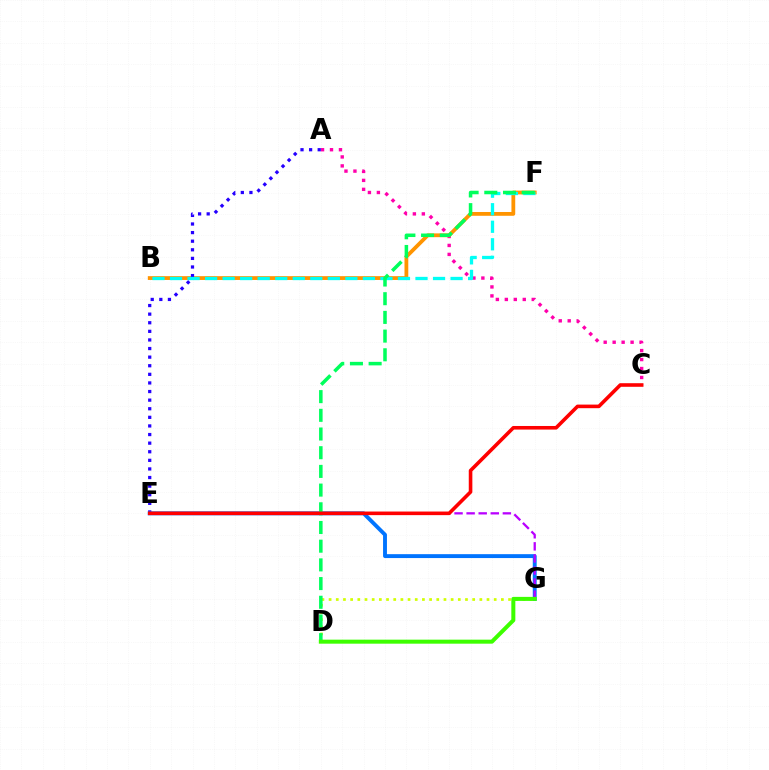{('A', 'C'): [{'color': '#ff00ac', 'line_style': 'dotted', 'thickness': 2.44}], ('B', 'F'): [{'color': '#ff9400', 'line_style': 'solid', 'thickness': 2.73}, {'color': '#00fff6', 'line_style': 'dashed', 'thickness': 2.38}], ('D', 'G'): [{'color': '#d1ff00', 'line_style': 'dotted', 'thickness': 1.95}, {'color': '#3dff00', 'line_style': 'solid', 'thickness': 2.89}], ('A', 'E'): [{'color': '#2500ff', 'line_style': 'dotted', 'thickness': 2.34}], ('E', 'G'): [{'color': '#0074ff', 'line_style': 'solid', 'thickness': 2.8}, {'color': '#b900ff', 'line_style': 'dashed', 'thickness': 1.64}], ('D', 'F'): [{'color': '#00ff5c', 'line_style': 'dashed', 'thickness': 2.54}], ('C', 'E'): [{'color': '#ff0000', 'line_style': 'solid', 'thickness': 2.59}]}